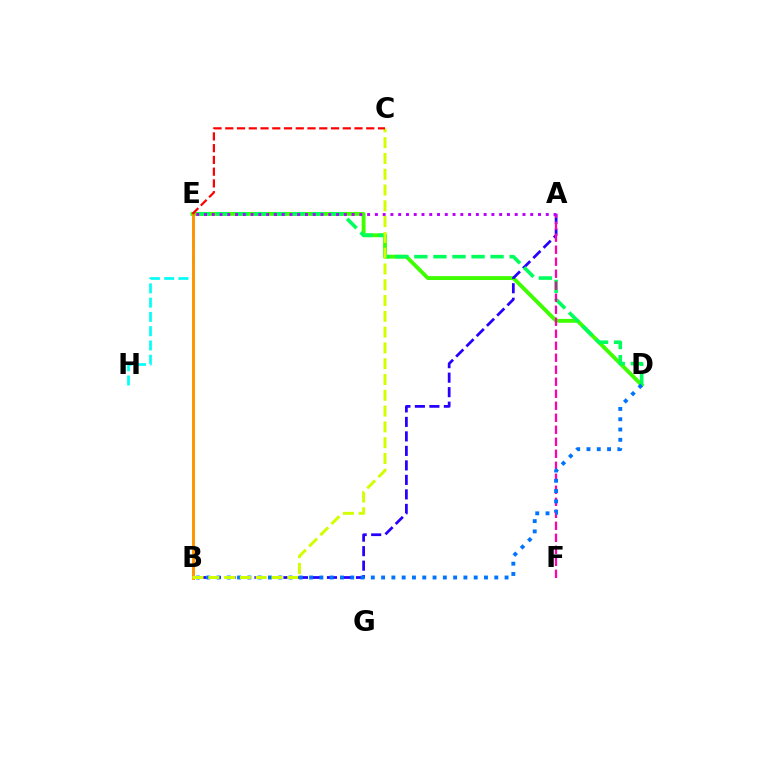{('D', 'E'): [{'color': '#3dff00', 'line_style': 'solid', 'thickness': 2.77}, {'color': '#00ff5c', 'line_style': 'dashed', 'thickness': 2.59}], ('A', 'B'): [{'color': '#2500ff', 'line_style': 'dashed', 'thickness': 1.97}], ('E', 'H'): [{'color': '#00fff6', 'line_style': 'dashed', 'thickness': 1.94}], ('A', 'F'): [{'color': '#ff00ac', 'line_style': 'dashed', 'thickness': 1.63}], ('B', 'D'): [{'color': '#0074ff', 'line_style': 'dotted', 'thickness': 2.8}], ('B', 'E'): [{'color': '#ff9400', 'line_style': 'solid', 'thickness': 2.1}], ('B', 'C'): [{'color': '#d1ff00', 'line_style': 'dashed', 'thickness': 2.15}], ('A', 'E'): [{'color': '#b900ff', 'line_style': 'dotted', 'thickness': 2.11}], ('C', 'E'): [{'color': '#ff0000', 'line_style': 'dashed', 'thickness': 1.6}]}